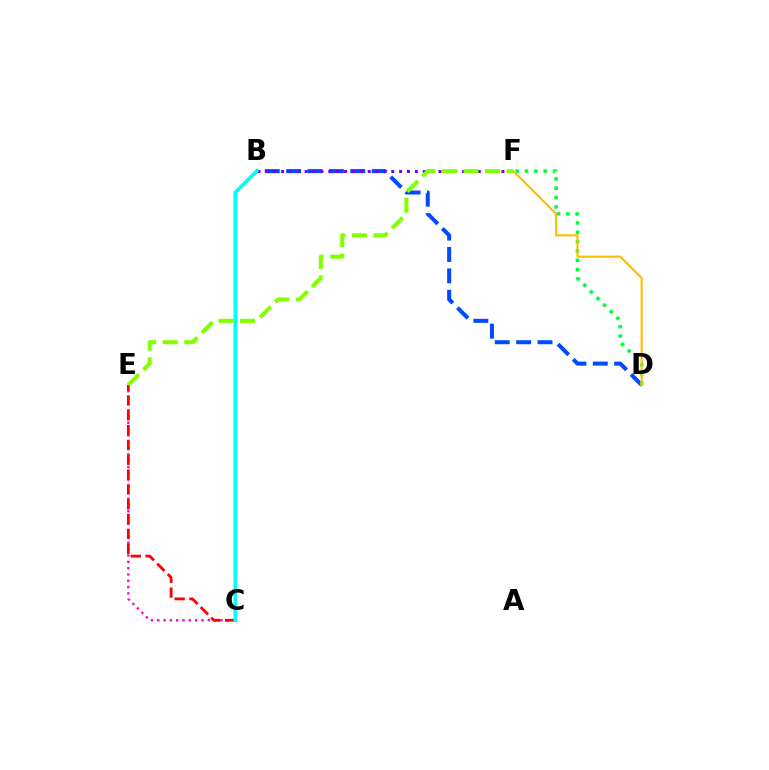{('C', 'E'): [{'color': '#ff00cf', 'line_style': 'dotted', 'thickness': 1.72}, {'color': '#ff0000', 'line_style': 'dashed', 'thickness': 2.01}], ('B', 'D'): [{'color': '#004bff', 'line_style': 'dashed', 'thickness': 2.9}], ('B', 'F'): [{'color': '#7200ff', 'line_style': 'dotted', 'thickness': 2.14}], ('D', 'F'): [{'color': '#00ff39', 'line_style': 'dotted', 'thickness': 2.54}, {'color': '#ffbd00', 'line_style': 'solid', 'thickness': 1.53}], ('B', 'C'): [{'color': '#00fff6', 'line_style': 'solid', 'thickness': 2.62}], ('E', 'F'): [{'color': '#84ff00', 'line_style': 'dashed', 'thickness': 2.93}]}